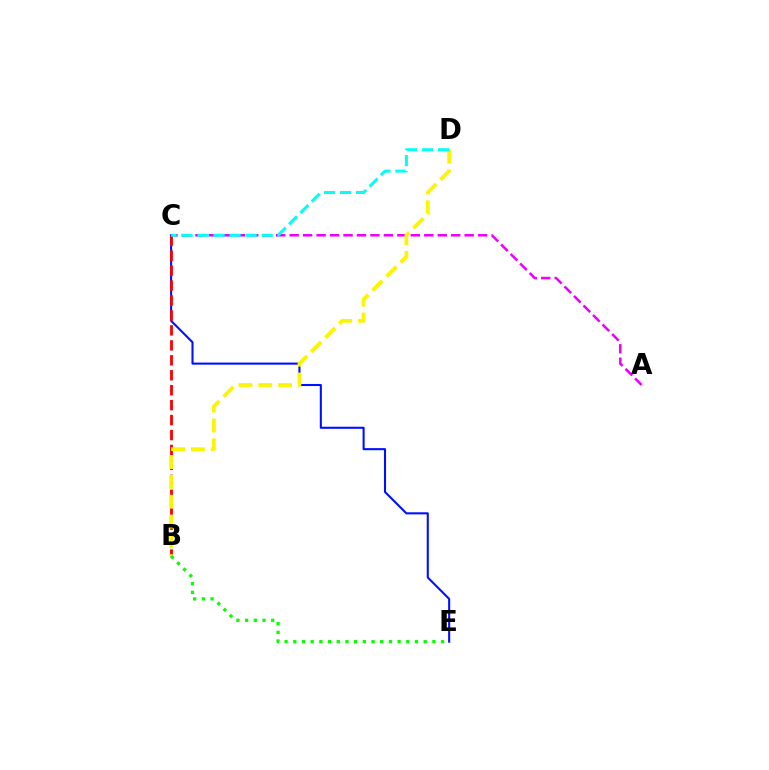{('C', 'E'): [{'color': '#0010ff', 'line_style': 'solid', 'thickness': 1.5}], ('A', 'C'): [{'color': '#ee00ff', 'line_style': 'dashed', 'thickness': 1.83}], ('B', 'C'): [{'color': '#ff0000', 'line_style': 'dashed', 'thickness': 2.03}], ('B', 'D'): [{'color': '#fcf500', 'line_style': 'dashed', 'thickness': 2.69}], ('C', 'D'): [{'color': '#00fff6', 'line_style': 'dashed', 'thickness': 2.18}], ('B', 'E'): [{'color': '#08ff00', 'line_style': 'dotted', 'thickness': 2.36}]}